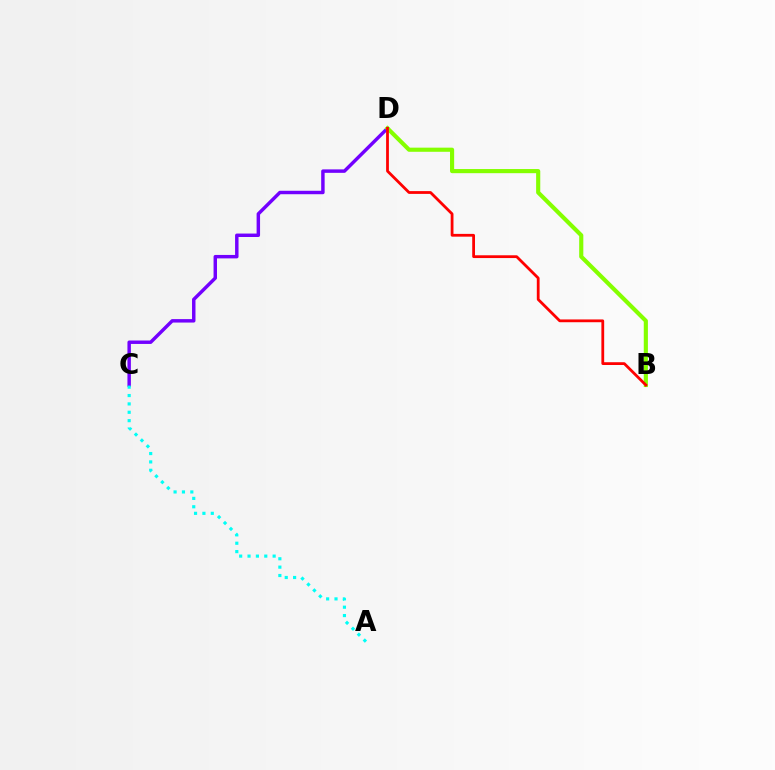{('C', 'D'): [{'color': '#7200ff', 'line_style': 'solid', 'thickness': 2.48}], ('B', 'D'): [{'color': '#84ff00', 'line_style': 'solid', 'thickness': 2.98}, {'color': '#ff0000', 'line_style': 'solid', 'thickness': 2.0}], ('A', 'C'): [{'color': '#00fff6', 'line_style': 'dotted', 'thickness': 2.27}]}